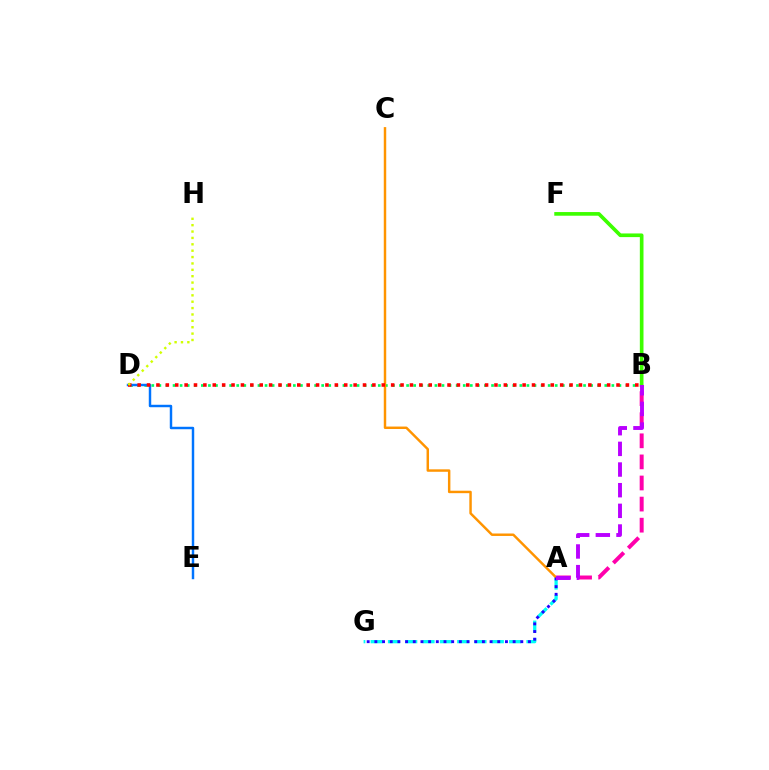{('B', 'D'): [{'color': '#00ff5c', 'line_style': 'dotted', 'thickness': 1.92}, {'color': '#ff0000', 'line_style': 'dotted', 'thickness': 2.55}], ('A', 'G'): [{'color': '#00fff6', 'line_style': 'dashed', 'thickness': 2.35}, {'color': '#2500ff', 'line_style': 'dotted', 'thickness': 2.09}], ('D', 'E'): [{'color': '#0074ff', 'line_style': 'solid', 'thickness': 1.77}], ('A', 'C'): [{'color': '#ff9400', 'line_style': 'solid', 'thickness': 1.76}], ('B', 'F'): [{'color': '#3dff00', 'line_style': 'solid', 'thickness': 2.63}], ('A', 'B'): [{'color': '#ff00ac', 'line_style': 'dashed', 'thickness': 2.87}, {'color': '#b900ff', 'line_style': 'dashed', 'thickness': 2.81}], ('D', 'H'): [{'color': '#d1ff00', 'line_style': 'dotted', 'thickness': 1.73}]}